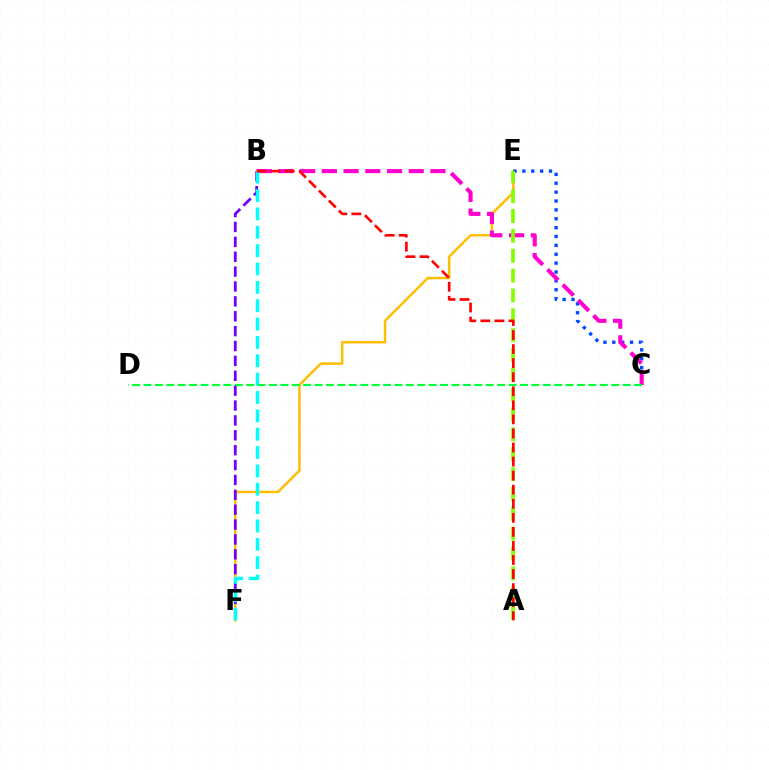{('E', 'F'): [{'color': '#ffbd00', 'line_style': 'solid', 'thickness': 1.78}], ('C', 'E'): [{'color': '#004bff', 'line_style': 'dotted', 'thickness': 2.41}], ('B', 'F'): [{'color': '#7200ff', 'line_style': 'dashed', 'thickness': 2.02}, {'color': '#00fff6', 'line_style': 'dashed', 'thickness': 2.49}], ('B', 'C'): [{'color': '#ff00cf', 'line_style': 'dashed', 'thickness': 2.95}], ('A', 'E'): [{'color': '#84ff00', 'line_style': 'dashed', 'thickness': 2.7}], ('A', 'B'): [{'color': '#ff0000', 'line_style': 'dashed', 'thickness': 1.91}], ('C', 'D'): [{'color': '#00ff39', 'line_style': 'dashed', 'thickness': 1.55}]}